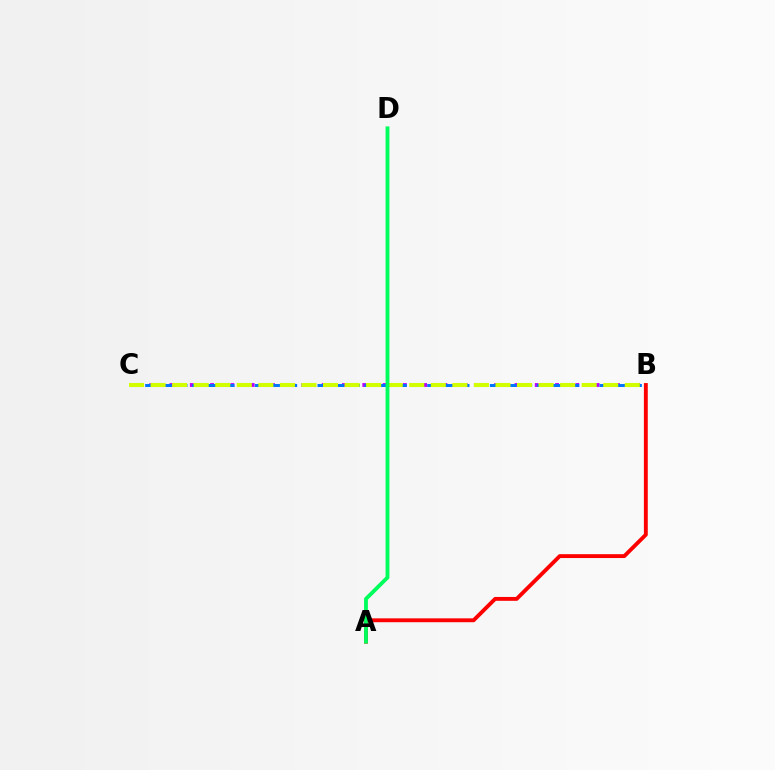{('B', 'C'): [{'color': '#b900ff', 'line_style': 'dotted', 'thickness': 2.76}, {'color': '#0074ff', 'line_style': 'dashed', 'thickness': 2.13}, {'color': '#d1ff00', 'line_style': 'dashed', 'thickness': 2.93}], ('A', 'B'): [{'color': '#ff0000', 'line_style': 'solid', 'thickness': 2.79}], ('A', 'D'): [{'color': '#00ff5c', 'line_style': 'solid', 'thickness': 2.76}]}